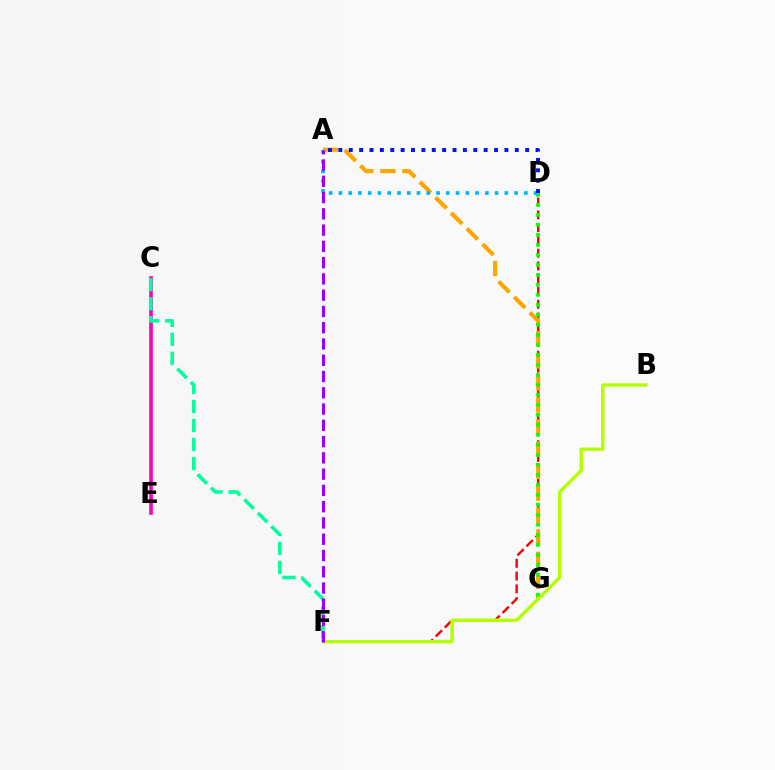{('D', 'F'): [{'color': '#ff0000', 'line_style': 'dashed', 'thickness': 1.73}], ('C', 'E'): [{'color': '#ff00bd', 'line_style': 'solid', 'thickness': 2.61}], ('A', 'G'): [{'color': '#ffa500', 'line_style': 'dashed', 'thickness': 3.0}], ('B', 'F'): [{'color': '#b3ff00', 'line_style': 'solid', 'thickness': 2.45}], ('D', 'G'): [{'color': '#08ff00', 'line_style': 'dotted', 'thickness': 2.72}], ('A', 'D'): [{'color': '#00b5ff', 'line_style': 'dotted', 'thickness': 2.65}, {'color': '#0010ff', 'line_style': 'dotted', 'thickness': 2.82}], ('C', 'F'): [{'color': '#00ff9d', 'line_style': 'dashed', 'thickness': 2.59}], ('A', 'F'): [{'color': '#9b00ff', 'line_style': 'dashed', 'thickness': 2.21}]}